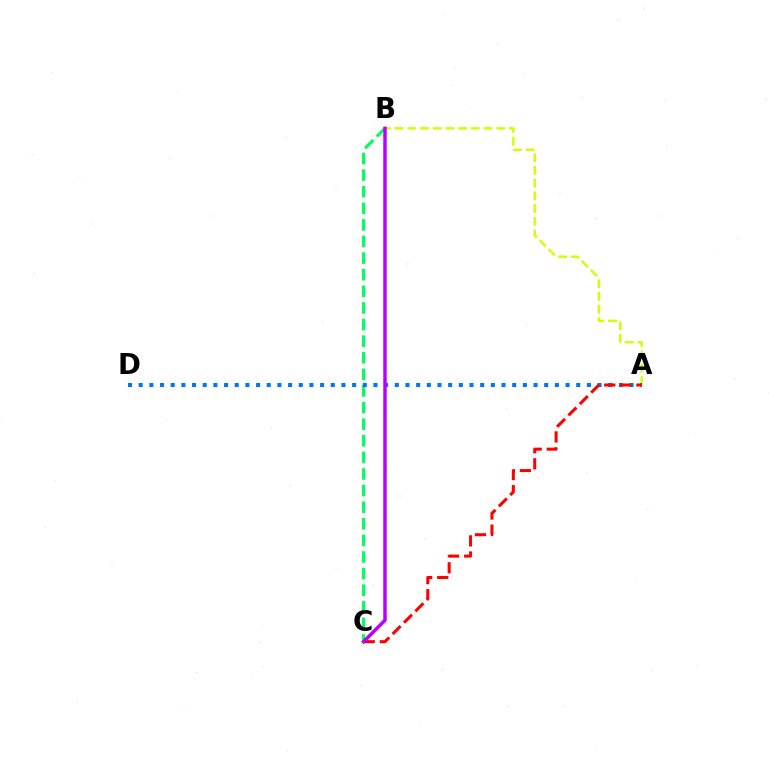{('A', 'B'): [{'color': '#d1ff00', 'line_style': 'dashed', 'thickness': 1.72}], ('B', 'C'): [{'color': '#00ff5c', 'line_style': 'dashed', 'thickness': 2.26}, {'color': '#b900ff', 'line_style': 'solid', 'thickness': 2.5}], ('A', 'D'): [{'color': '#0074ff', 'line_style': 'dotted', 'thickness': 2.9}], ('A', 'C'): [{'color': '#ff0000', 'line_style': 'dashed', 'thickness': 2.19}]}